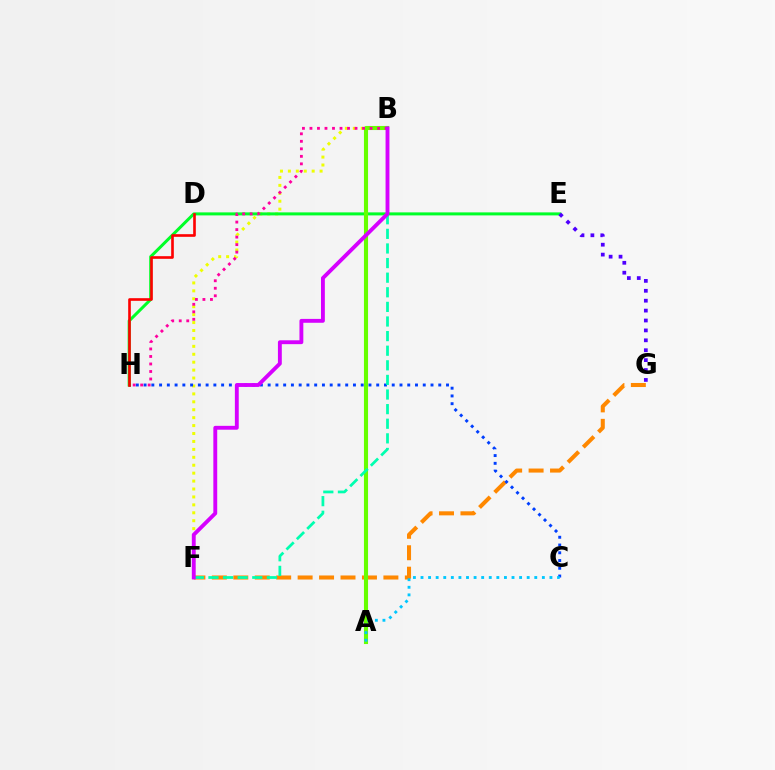{('B', 'F'): [{'color': '#eeff00', 'line_style': 'dotted', 'thickness': 2.15}, {'color': '#00ffaf', 'line_style': 'dashed', 'thickness': 1.98}, {'color': '#d600ff', 'line_style': 'solid', 'thickness': 2.79}], ('F', 'G'): [{'color': '#ff8800', 'line_style': 'dashed', 'thickness': 2.91}], ('C', 'H'): [{'color': '#003fff', 'line_style': 'dotted', 'thickness': 2.11}], ('E', 'H'): [{'color': '#00ff27', 'line_style': 'solid', 'thickness': 2.17}], ('A', 'B'): [{'color': '#66ff00', 'line_style': 'solid', 'thickness': 2.94}], ('D', 'H'): [{'color': '#ff0000', 'line_style': 'solid', 'thickness': 1.9}], ('B', 'H'): [{'color': '#ff00a0', 'line_style': 'dotted', 'thickness': 2.04}], ('E', 'G'): [{'color': '#4f00ff', 'line_style': 'dotted', 'thickness': 2.69}], ('A', 'C'): [{'color': '#00c7ff', 'line_style': 'dotted', 'thickness': 2.06}]}